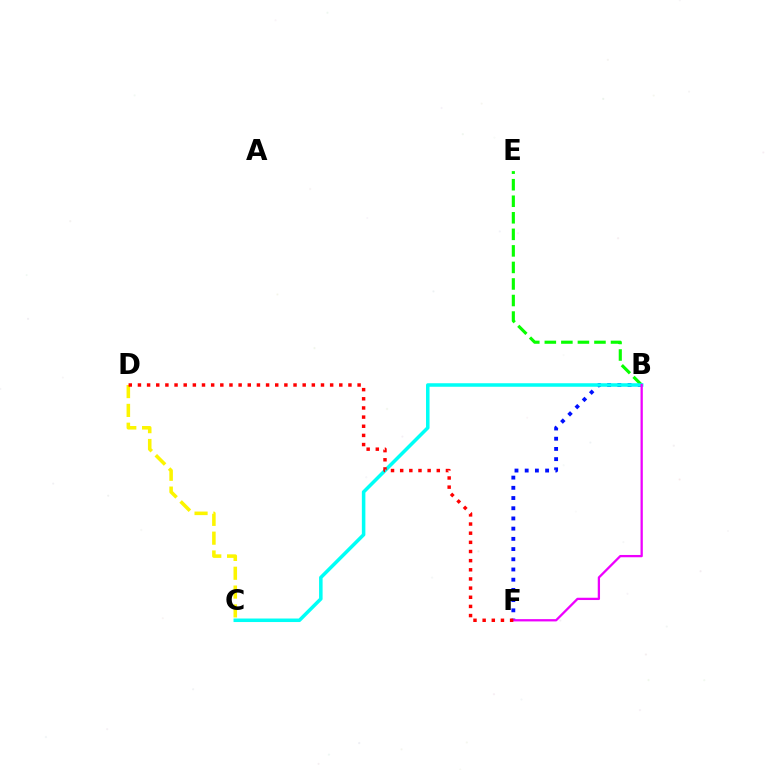{('B', 'F'): [{'color': '#0010ff', 'line_style': 'dotted', 'thickness': 2.77}, {'color': '#ee00ff', 'line_style': 'solid', 'thickness': 1.65}], ('B', 'E'): [{'color': '#08ff00', 'line_style': 'dashed', 'thickness': 2.25}], ('C', 'D'): [{'color': '#fcf500', 'line_style': 'dashed', 'thickness': 2.56}], ('B', 'C'): [{'color': '#00fff6', 'line_style': 'solid', 'thickness': 2.54}], ('D', 'F'): [{'color': '#ff0000', 'line_style': 'dotted', 'thickness': 2.49}]}